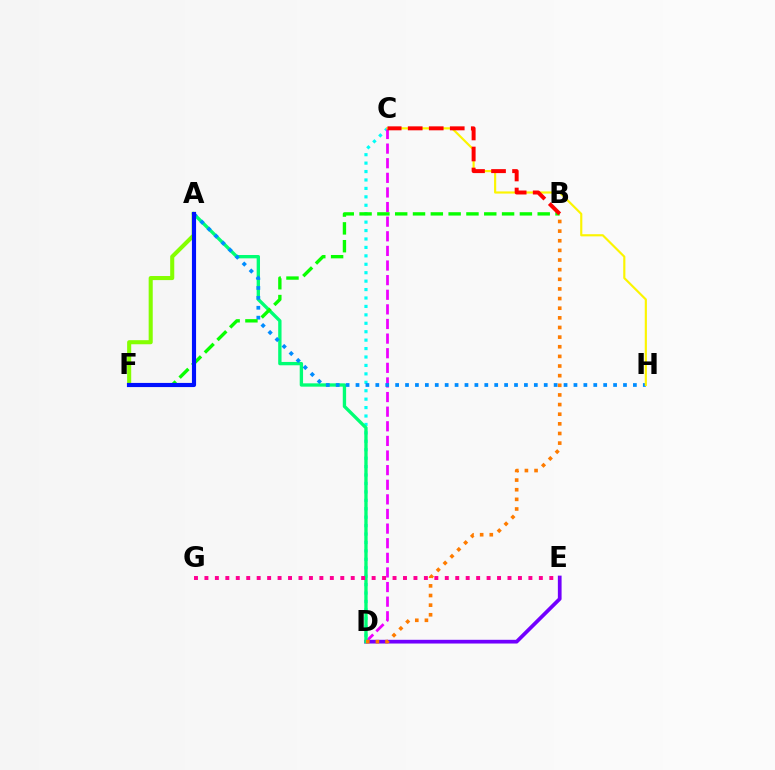{('C', 'D'): [{'color': '#00fff6', 'line_style': 'dotted', 'thickness': 2.29}, {'color': '#ee00ff', 'line_style': 'dashed', 'thickness': 1.99}], ('D', 'E'): [{'color': '#7200ff', 'line_style': 'solid', 'thickness': 2.68}], ('A', 'D'): [{'color': '#00ff74', 'line_style': 'solid', 'thickness': 2.4}], ('A', 'H'): [{'color': '#008cff', 'line_style': 'dotted', 'thickness': 2.69}], ('B', 'F'): [{'color': '#08ff00', 'line_style': 'dashed', 'thickness': 2.42}], ('A', 'F'): [{'color': '#84ff00', 'line_style': 'solid', 'thickness': 2.94}, {'color': '#0010ff', 'line_style': 'solid', 'thickness': 2.98}], ('E', 'G'): [{'color': '#ff0094', 'line_style': 'dotted', 'thickness': 2.84}], ('C', 'H'): [{'color': '#fcf500', 'line_style': 'solid', 'thickness': 1.55}], ('B', 'C'): [{'color': '#ff0000', 'line_style': 'dashed', 'thickness': 2.86}], ('B', 'D'): [{'color': '#ff7c00', 'line_style': 'dotted', 'thickness': 2.62}]}